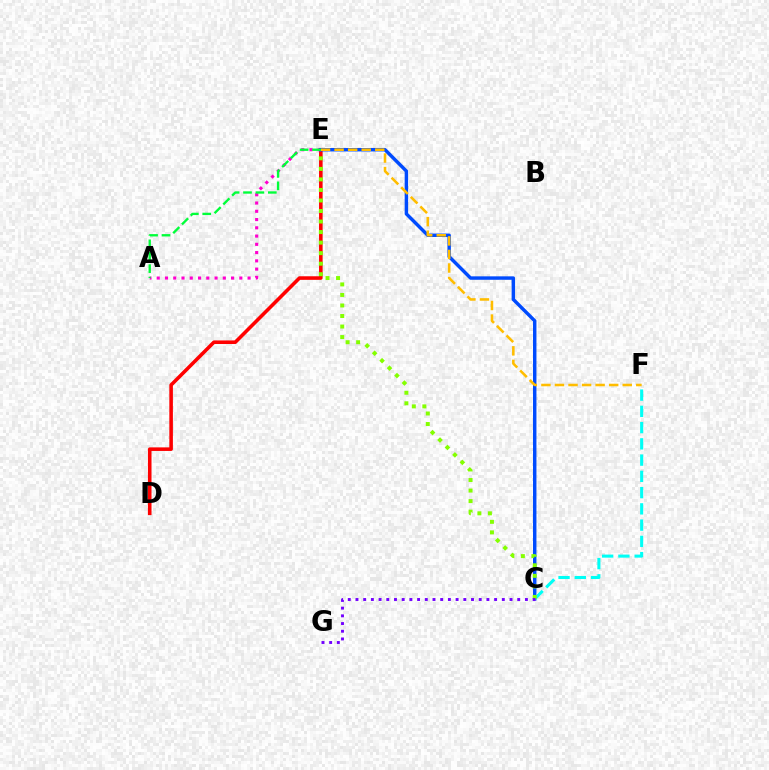{('D', 'E'): [{'color': '#ff0000', 'line_style': 'solid', 'thickness': 2.58}], ('A', 'E'): [{'color': '#ff00cf', 'line_style': 'dotted', 'thickness': 2.24}, {'color': '#00ff39', 'line_style': 'dashed', 'thickness': 1.69}], ('C', 'E'): [{'color': '#004bff', 'line_style': 'solid', 'thickness': 2.48}, {'color': '#84ff00', 'line_style': 'dotted', 'thickness': 2.86}], ('E', 'F'): [{'color': '#ffbd00', 'line_style': 'dashed', 'thickness': 1.84}], ('C', 'F'): [{'color': '#00fff6', 'line_style': 'dashed', 'thickness': 2.21}], ('C', 'G'): [{'color': '#7200ff', 'line_style': 'dotted', 'thickness': 2.09}]}